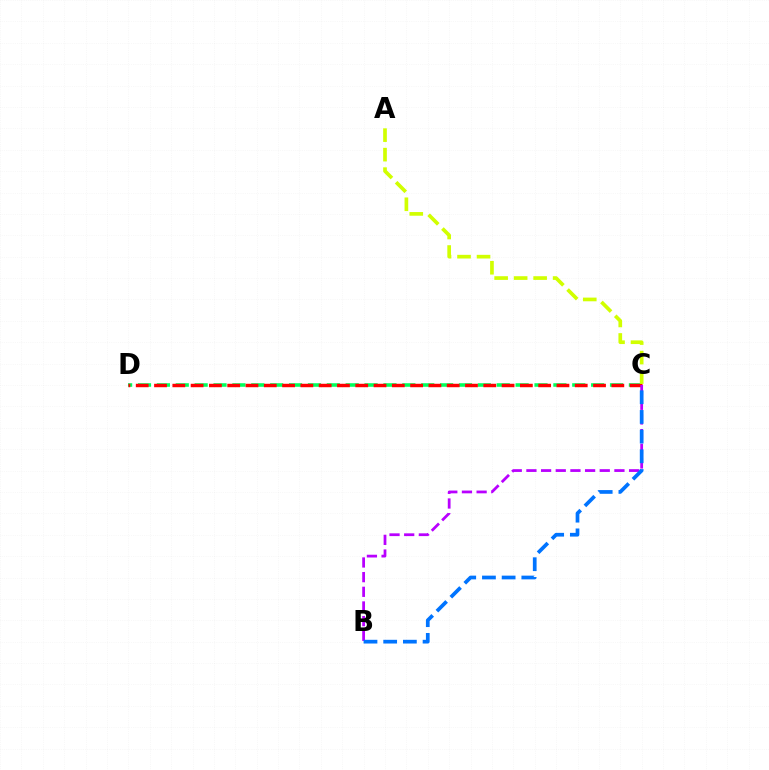{('C', 'D'): [{'color': '#00ff5c', 'line_style': 'dashed', 'thickness': 2.56}, {'color': '#ff0000', 'line_style': 'dashed', 'thickness': 2.48}], ('B', 'C'): [{'color': '#b900ff', 'line_style': 'dashed', 'thickness': 1.99}, {'color': '#0074ff', 'line_style': 'dashed', 'thickness': 2.68}], ('A', 'C'): [{'color': '#d1ff00', 'line_style': 'dashed', 'thickness': 2.65}]}